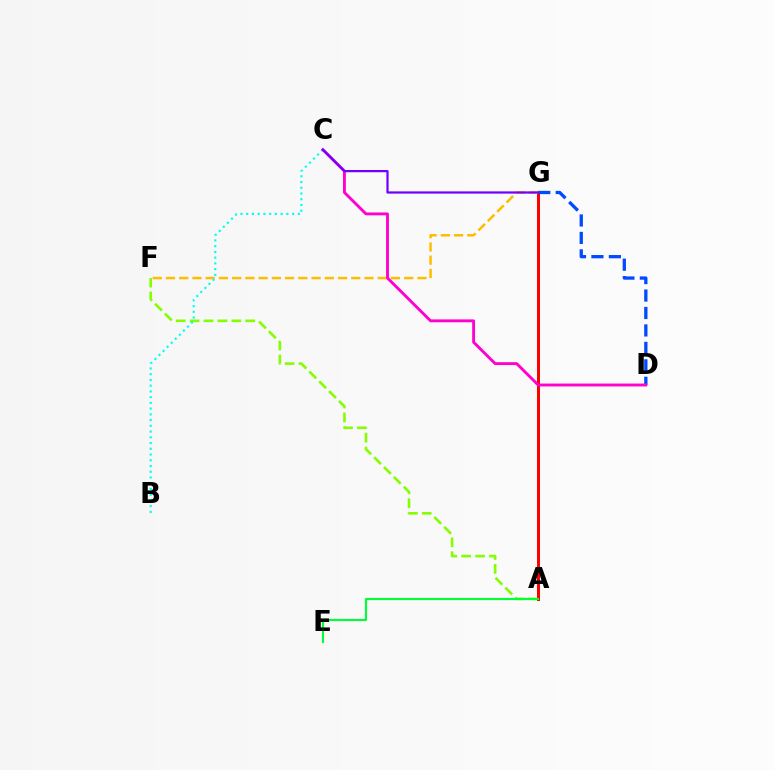{('A', 'F'): [{'color': '#84ff00', 'line_style': 'dashed', 'thickness': 1.89}], ('A', 'G'): [{'color': '#ff0000', 'line_style': 'solid', 'thickness': 2.15}], ('F', 'G'): [{'color': '#ffbd00', 'line_style': 'dashed', 'thickness': 1.8}], ('B', 'C'): [{'color': '#00fff6', 'line_style': 'dotted', 'thickness': 1.56}], ('A', 'E'): [{'color': '#00ff39', 'line_style': 'solid', 'thickness': 1.54}], ('D', 'G'): [{'color': '#004bff', 'line_style': 'dashed', 'thickness': 2.37}], ('C', 'D'): [{'color': '#ff00cf', 'line_style': 'solid', 'thickness': 2.06}], ('C', 'G'): [{'color': '#7200ff', 'line_style': 'solid', 'thickness': 1.61}]}